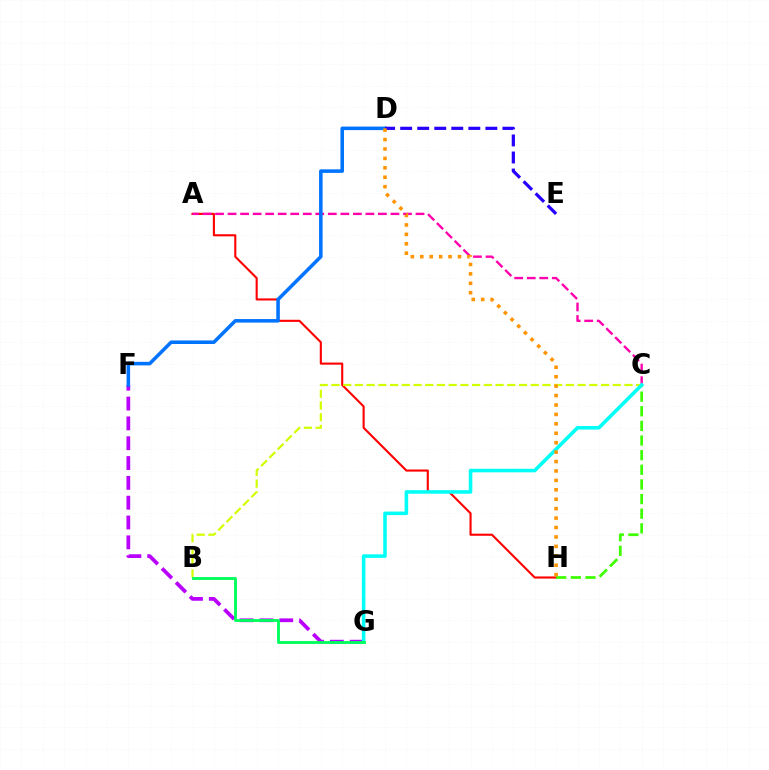{('A', 'H'): [{'color': '#ff0000', 'line_style': 'solid', 'thickness': 1.52}], ('F', 'G'): [{'color': '#b900ff', 'line_style': 'dashed', 'thickness': 2.69}], ('C', 'H'): [{'color': '#3dff00', 'line_style': 'dashed', 'thickness': 1.99}], ('B', 'C'): [{'color': '#d1ff00', 'line_style': 'dashed', 'thickness': 1.59}], ('A', 'C'): [{'color': '#ff00ac', 'line_style': 'dashed', 'thickness': 1.7}], ('C', 'G'): [{'color': '#00fff6', 'line_style': 'solid', 'thickness': 2.56}], ('B', 'G'): [{'color': '#00ff5c', 'line_style': 'solid', 'thickness': 2.05}], ('D', 'F'): [{'color': '#0074ff', 'line_style': 'solid', 'thickness': 2.55}], ('D', 'E'): [{'color': '#2500ff', 'line_style': 'dashed', 'thickness': 2.32}], ('D', 'H'): [{'color': '#ff9400', 'line_style': 'dotted', 'thickness': 2.56}]}